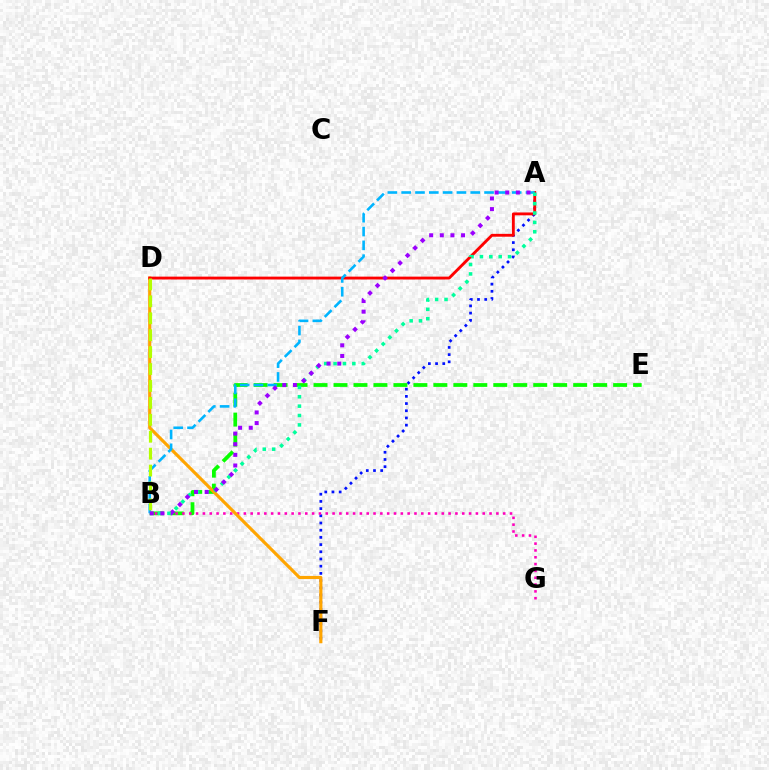{('A', 'F'): [{'color': '#0010ff', 'line_style': 'dotted', 'thickness': 1.96}], ('B', 'E'): [{'color': '#08ff00', 'line_style': 'dashed', 'thickness': 2.71}], ('B', 'G'): [{'color': '#ff00bd', 'line_style': 'dotted', 'thickness': 1.85}], ('D', 'F'): [{'color': '#ffa500', 'line_style': 'solid', 'thickness': 2.27}], ('A', 'D'): [{'color': '#ff0000', 'line_style': 'solid', 'thickness': 2.05}], ('A', 'B'): [{'color': '#00b5ff', 'line_style': 'dashed', 'thickness': 1.88}, {'color': '#00ff9d', 'line_style': 'dotted', 'thickness': 2.55}, {'color': '#9b00ff', 'line_style': 'dotted', 'thickness': 2.89}], ('B', 'D'): [{'color': '#b3ff00', 'line_style': 'dashed', 'thickness': 2.3}]}